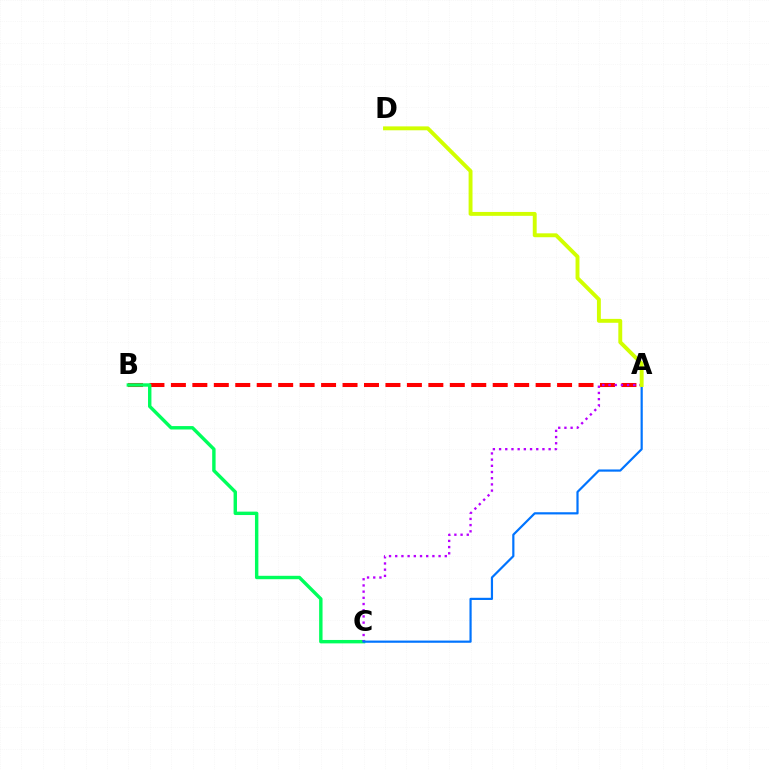{('A', 'B'): [{'color': '#ff0000', 'line_style': 'dashed', 'thickness': 2.91}], ('B', 'C'): [{'color': '#00ff5c', 'line_style': 'solid', 'thickness': 2.46}], ('A', 'C'): [{'color': '#b900ff', 'line_style': 'dotted', 'thickness': 1.68}, {'color': '#0074ff', 'line_style': 'solid', 'thickness': 1.58}], ('A', 'D'): [{'color': '#d1ff00', 'line_style': 'solid', 'thickness': 2.81}]}